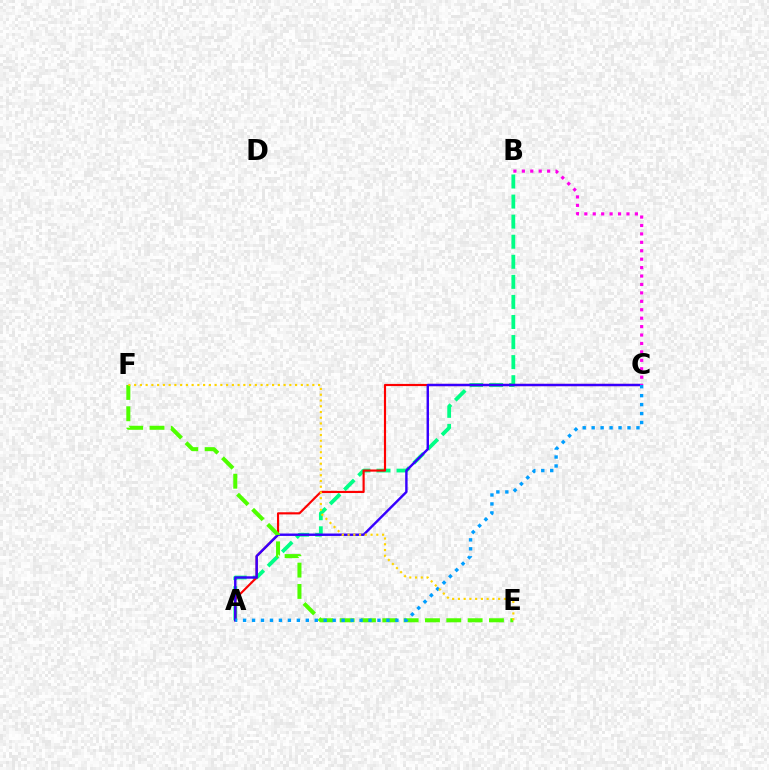{('A', 'B'): [{'color': '#00ff86', 'line_style': 'dashed', 'thickness': 2.73}], ('A', 'C'): [{'color': '#ff0000', 'line_style': 'solid', 'thickness': 1.55}, {'color': '#3700ff', 'line_style': 'solid', 'thickness': 1.74}, {'color': '#009eff', 'line_style': 'dotted', 'thickness': 2.43}], ('E', 'F'): [{'color': '#4fff00', 'line_style': 'dashed', 'thickness': 2.9}, {'color': '#ffd500', 'line_style': 'dotted', 'thickness': 1.56}], ('B', 'C'): [{'color': '#ff00ed', 'line_style': 'dotted', 'thickness': 2.29}]}